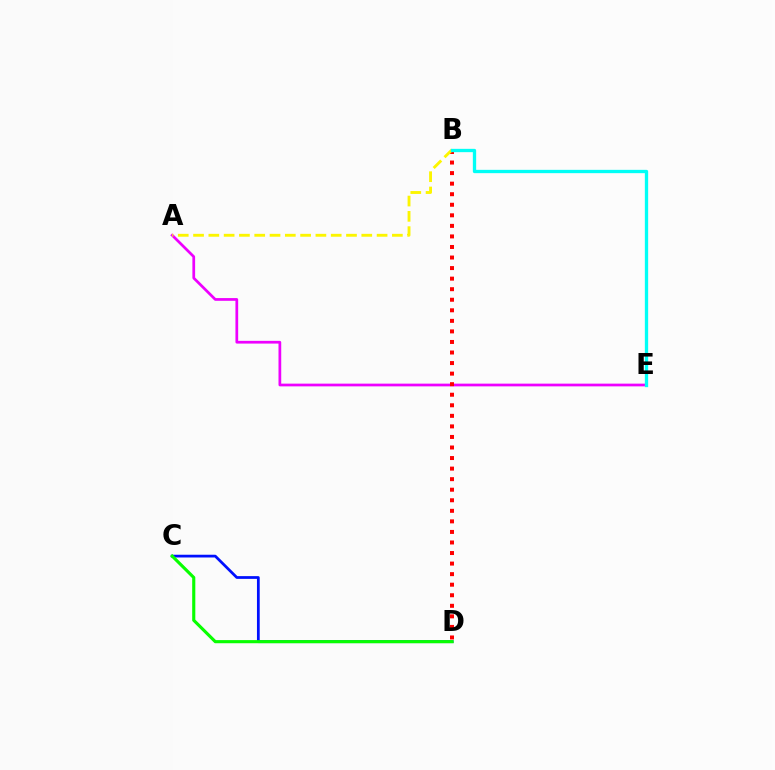{('A', 'E'): [{'color': '#ee00ff', 'line_style': 'solid', 'thickness': 1.97}], ('B', 'D'): [{'color': '#ff0000', 'line_style': 'dotted', 'thickness': 2.87}], ('A', 'B'): [{'color': '#fcf500', 'line_style': 'dashed', 'thickness': 2.08}], ('C', 'D'): [{'color': '#0010ff', 'line_style': 'solid', 'thickness': 1.98}, {'color': '#08ff00', 'line_style': 'solid', 'thickness': 2.25}], ('B', 'E'): [{'color': '#00fff6', 'line_style': 'solid', 'thickness': 2.38}]}